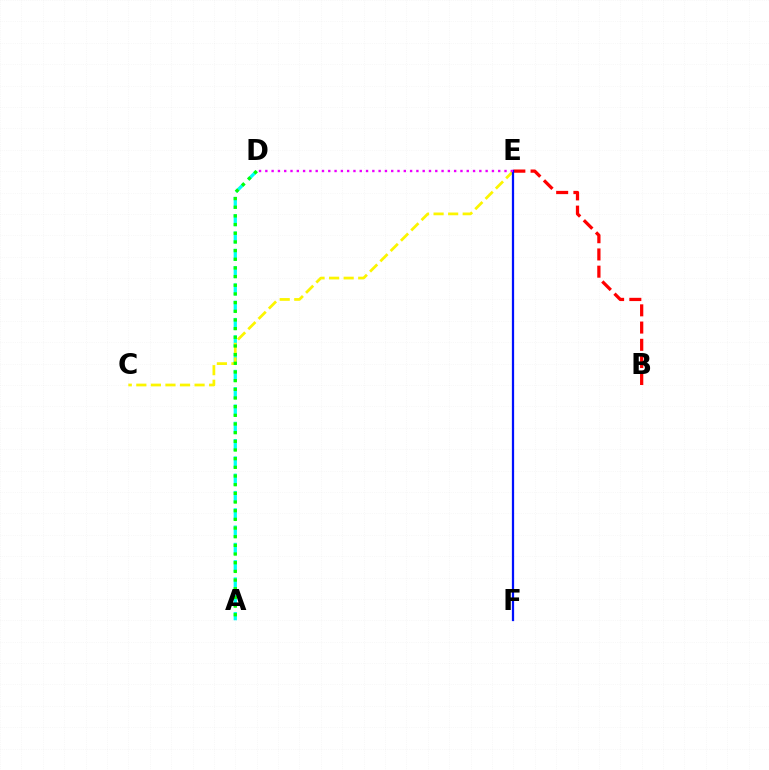{('A', 'D'): [{'color': '#00fff6', 'line_style': 'dashed', 'thickness': 2.35}, {'color': '#08ff00', 'line_style': 'dotted', 'thickness': 2.36}], ('C', 'E'): [{'color': '#fcf500', 'line_style': 'dashed', 'thickness': 1.98}], ('B', 'E'): [{'color': '#ff0000', 'line_style': 'dashed', 'thickness': 2.34}], ('E', 'F'): [{'color': '#0010ff', 'line_style': 'solid', 'thickness': 1.61}], ('D', 'E'): [{'color': '#ee00ff', 'line_style': 'dotted', 'thickness': 1.71}]}